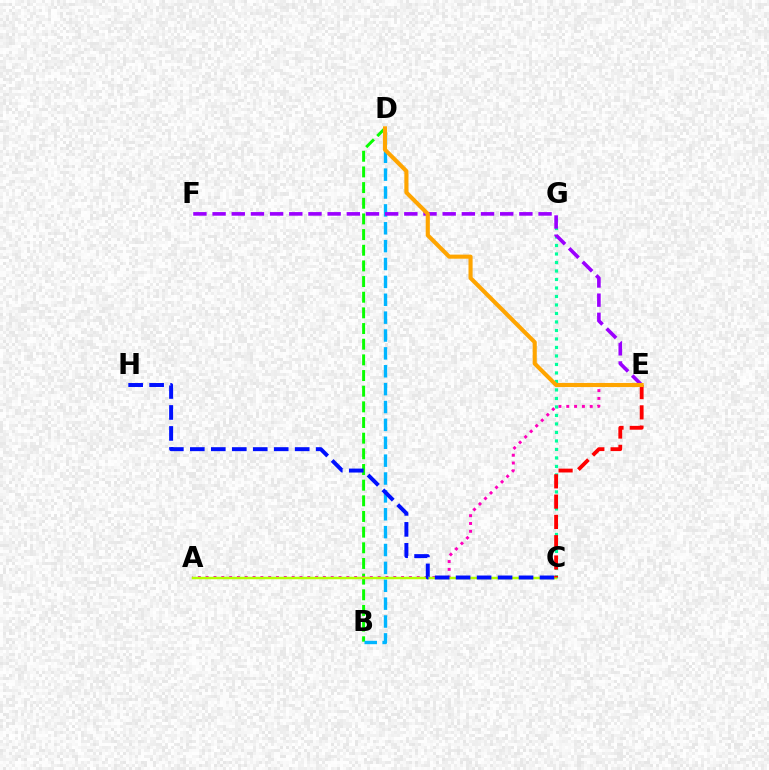{('B', 'D'): [{'color': '#08ff00', 'line_style': 'dashed', 'thickness': 2.13}, {'color': '#00b5ff', 'line_style': 'dashed', 'thickness': 2.43}], ('A', 'E'): [{'color': '#ff00bd', 'line_style': 'dotted', 'thickness': 2.12}], ('C', 'G'): [{'color': '#00ff9d', 'line_style': 'dotted', 'thickness': 2.31}], ('E', 'F'): [{'color': '#9b00ff', 'line_style': 'dashed', 'thickness': 2.6}], ('A', 'C'): [{'color': '#b3ff00', 'line_style': 'solid', 'thickness': 1.79}], ('C', 'H'): [{'color': '#0010ff', 'line_style': 'dashed', 'thickness': 2.85}], ('C', 'E'): [{'color': '#ff0000', 'line_style': 'dashed', 'thickness': 2.76}], ('D', 'E'): [{'color': '#ffa500', 'line_style': 'solid', 'thickness': 2.95}]}